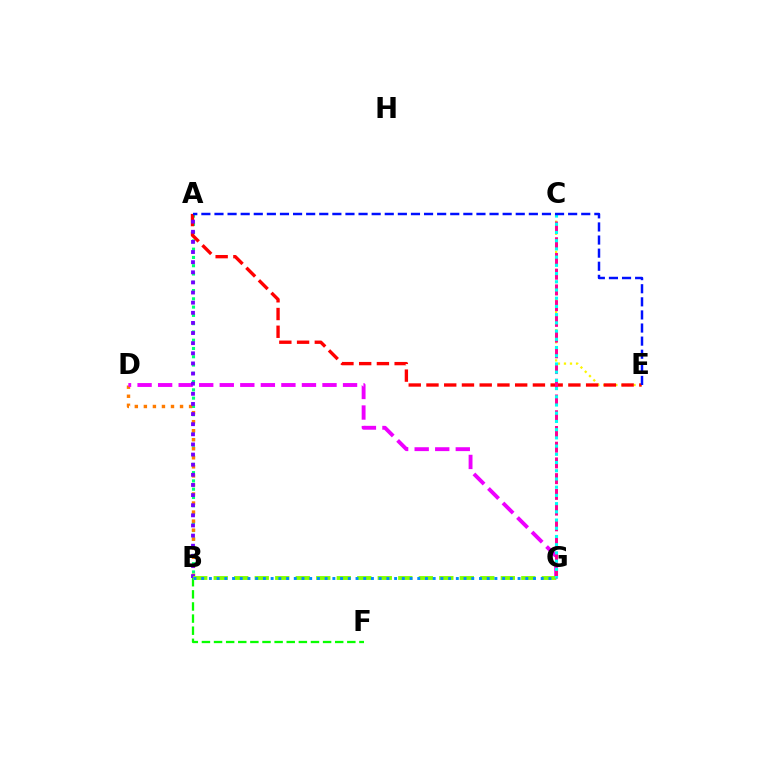{('B', 'F'): [{'color': '#08ff00', 'line_style': 'dashed', 'thickness': 1.65}], ('A', 'B'): [{'color': '#00ff74', 'line_style': 'dotted', 'thickness': 2.25}, {'color': '#7200ff', 'line_style': 'dotted', 'thickness': 2.75}], ('B', 'D'): [{'color': '#ff7c00', 'line_style': 'dotted', 'thickness': 2.46}], ('D', 'G'): [{'color': '#ee00ff', 'line_style': 'dashed', 'thickness': 2.79}], ('C', 'E'): [{'color': '#fcf500', 'line_style': 'dotted', 'thickness': 1.64}], ('A', 'E'): [{'color': '#ff0000', 'line_style': 'dashed', 'thickness': 2.41}, {'color': '#0010ff', 'line_style': 'dashed', 'thickness': 1.78}], ('B', 'G'): [{'color': '#84ff00', 'line_style': 'dashed', 'thickness': 2.79}, {'color': '#008cff', 'line_style': 'dotted', 'thickness': 2.1}], ('C', 'G'): [{'color': '#ff0094', 'line_style': 'dashed', 'thickness': 2.14}, {'color': '#00fff6', 'line_style': 'dotted', 'thickness': 2.23}]}